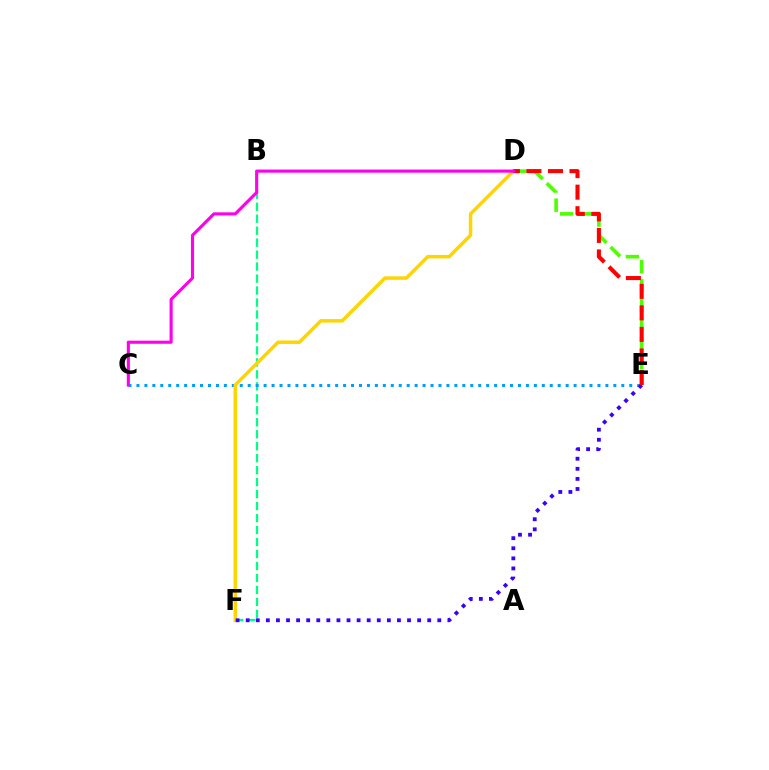{('D', 'E'): [{'color': '#4fff00', 'line_style': 'dashed', 'thickness': 2.61}, {'color': '#ff0000', 'line_style': 'dashed', 'thickness': 2.93}], ('B', 'F'): [{'color': '#00ff86', 'line_style': 'dashed', 'thickness': 1.63}], ('C', 'E'): [{'color': '#009eff', 'line_style': 'dotted', 'thickness': 2.16}], ('D', 'F'): [{'color': '#ffd500', 'line_style': 'solid', 'thickness': 2.51}], ('E', 'F'): [{'color': '#3700ff', 'line_style': 'dotted', 'thickness': 2.74}], ('C', 'D'): [{'color': '#ff00ed', 'line_style': 'solid', 'thickness': 2.24}]}